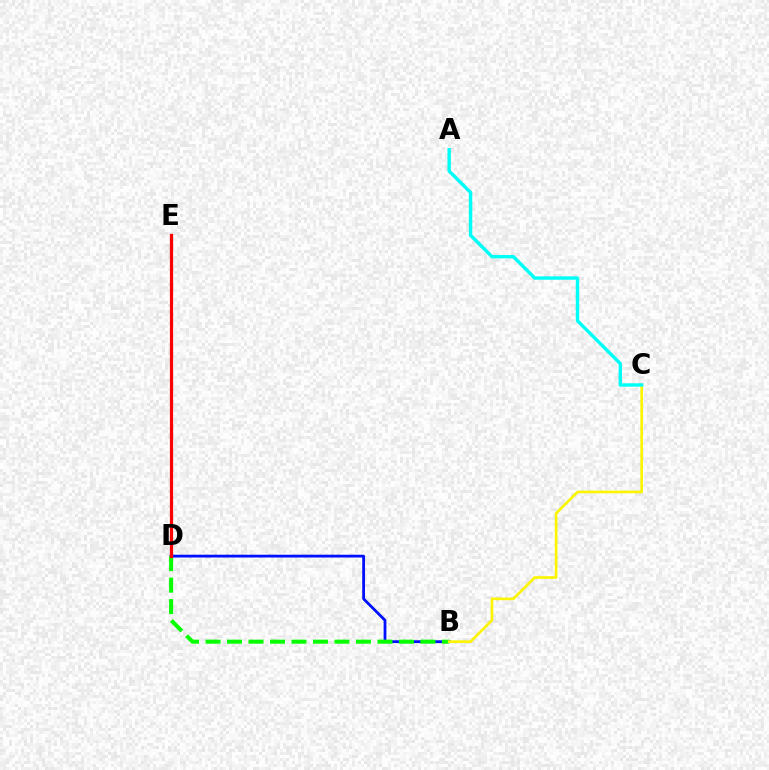{('B', 'D'): [{'color': '#0010ff', 'line_style': 'solid', 'thickness': 2.02}, {'color': '#08ff00', 'line_style': 'dashed', 'thickness': 2.92}], ('D', 'E'): [{'color': '#ee00ff', 'line_style': 'dotted', 'thickness': 2.09}, {'color': '#ff0000', 'line_style': 'solid', 'thickness': 2.32}], ('B', 'C'): [{'color': '#fcf500', 'line_style': 'solid', 'thickness': 1.91}], ('A', 'C'): [{'color': '#00fff6', 'line_style': 'solid', 'thickness': 2.45}]}